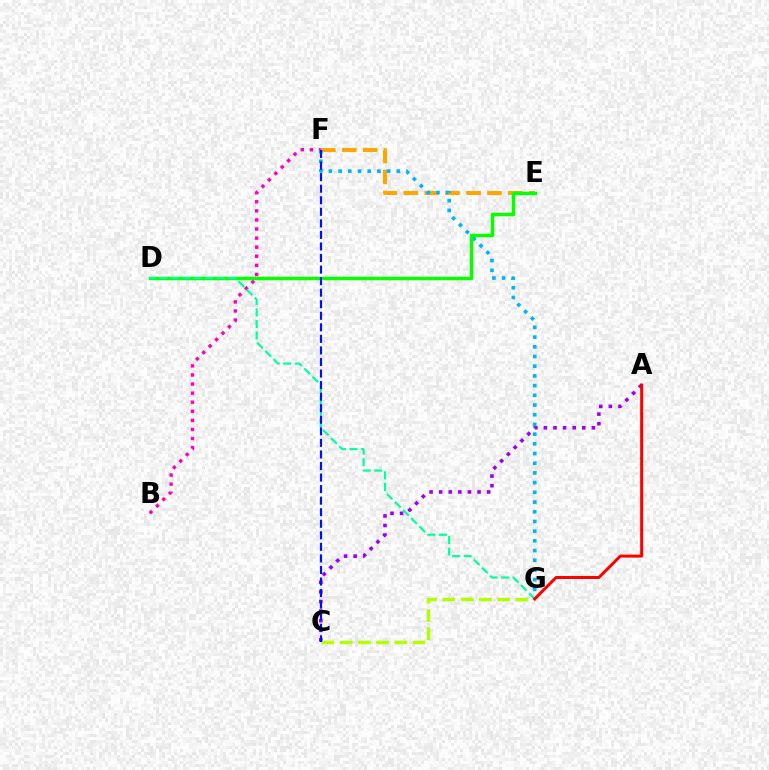{('B', 'F'): [{'color': '#ff00bd', 'line_style': 'dotted', 'thickness': 2.47}], ('A', 'C'): [{'color': '#9b00ff', 'line_style': 'dotted', 'thickness': 2.61}], ('C', 'G'): [{'color': '#b3ff00', 'line_style': 'dashed', 'thickness': 2.48}], ('E', 'F'): [{'color': '#ffa500', 'line_style': 'dashed', 'thickness': 2.84}], ('F', 'G'): [{'color': '#00b5ff', 'line_style': 'dotted', 'thickness': 2.64}], ('D', 'E'): [{'color': '#08ff00', 'line_style': 'solid', 'thickness': 2.48}], ('D', 'G'): [{'color': '#00ff9d', 'line_style': 'dashed', 'thickness': 1.57}], ('C', 'F'): [{'color': '#0010ff', 'line_style': 'dashed', 'thickness': 1.57}], ('A', 'G'): [{'color': '#ff0000', 'line_style': 'solid', 'thickness': 2.16}]}